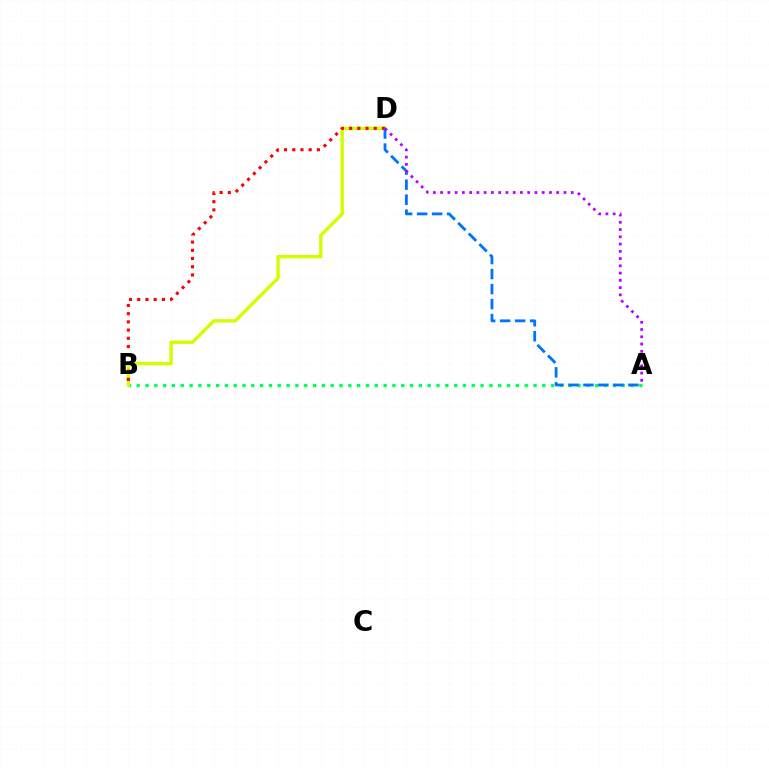{('A', 'B'): [{'color': '#00ff5c', 'line_style': 'dotted', 'thickness': 2.4}], ('B', 'D'): [{'color': '#d1ff00', 'line_style': 'solid', 'thickness': 2.45}, {'color': '#ff0000', 'line_style': 'dotted', 'thickness': 2.23}], ('A', 'D'): [{'color': '#0074ff', 'line_style': 'dashed', 'thickness': 2.04}, {'color': '#b900ff', 'line_style': 'dotted', 'thickness': 1.97}]}